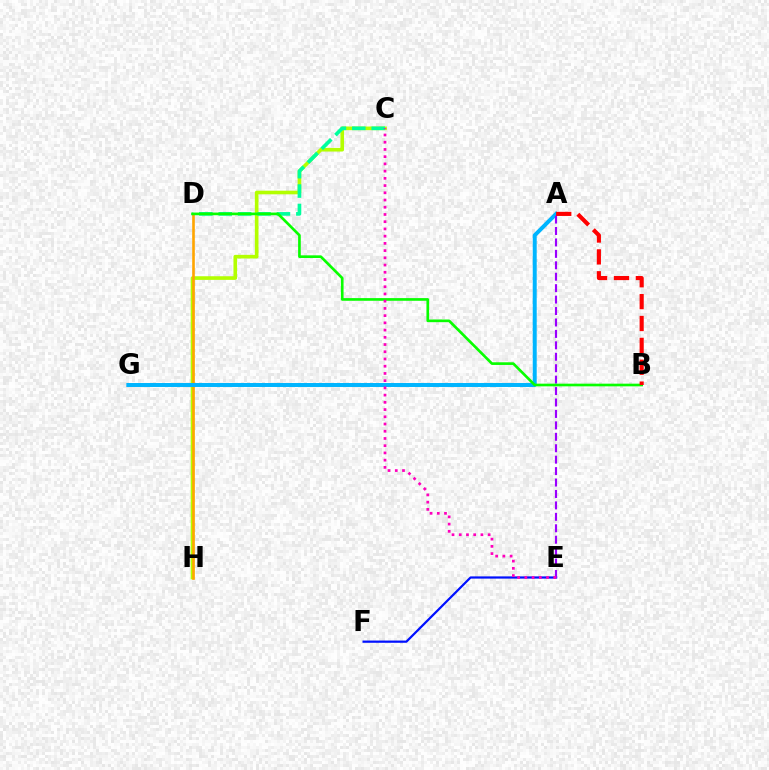{('C', 'H'): [{'color': '#b3ff00', 'line_style': 'solid', 'thickness': 2.62}], ('C', 'D'): [{'color': '#00ff9d', 'line_style': 'dashed', 'thickness': 2.64}], ('E', 'F'): [{'color': '#0010ff', 'line_style': 'solid', 'thickness': 1.6}], ('D', 'H'): [{'color': '#ffa500', 'line_style': 'solid', 'thickness': 1.89}], ('A', 'G'): [{'color': '#00b5ff', 'line_style': 'solid', 'thickness': 2.86}], ('A', 'E'): [{'color': '#9b00ff', 'line_style': 'dashed', 'thickness': 1.55}], ('B', 'D'): [{'color': '#08ff00', 'line_style': 'solid', 'thickness': 1.92}], ('C', 'E'): [{'color': '#ff00bd', 'line_style': 'dotted', 'thickness': 1.96}], ('A', 'B'): [{'color': '#ff0000', 'line_style': 'dashed', 'thickness': 2.97}]}